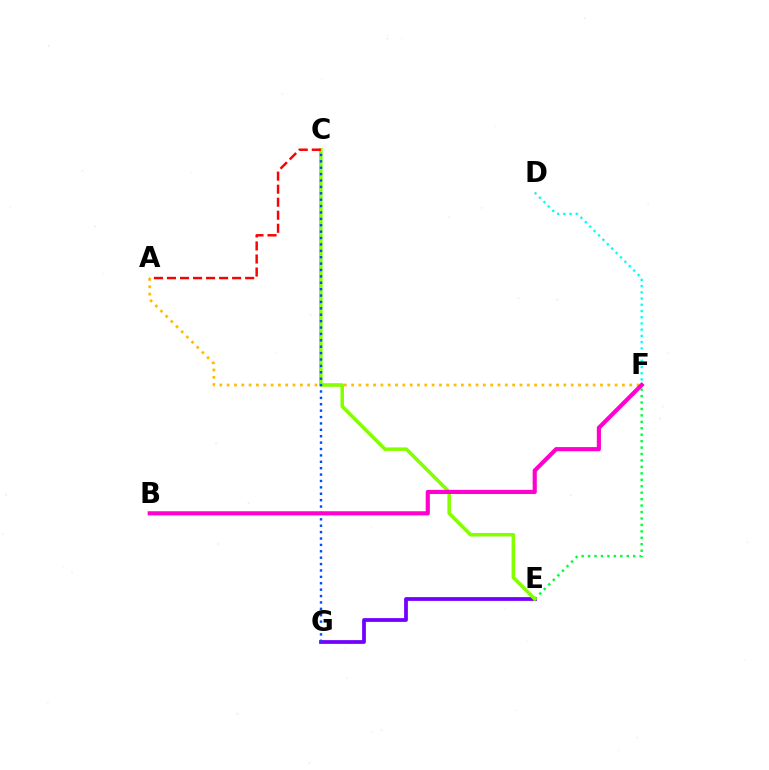{('D', 'F'): [{'color': '#00fff6', 'line_style': 'dotted', 'thickness': 1.69}], ('A', 'F'): [{'color': '#ffbd00', 'line_style': 'dotted', 'thickness': 1.99}], ('E', 'G'): [{'color': '#7200ff', 'line_style': 'solid', 'thickness': 2.7}], ('E', 'F'): [{'color': '#00ff39', 'line_style': 'dotted', 'thickness': 1.75}], ('C', 'E'): [{'color': '#84ff00', 'line_style': 'solid', 'thickness': 2.54}], ('C', 'G'): [{'color': '#004bff', 'line_style': 'dotted', 'thickness': 1.74}], ('B', 'F'): [{'color': '#ff00cf', 'line_style': 'solid', 'thickness': 2.99}], ('A', 'C'): [{'color': '#ff0000', 'line_style': 'dashed', 'thickness': 1.77}]}